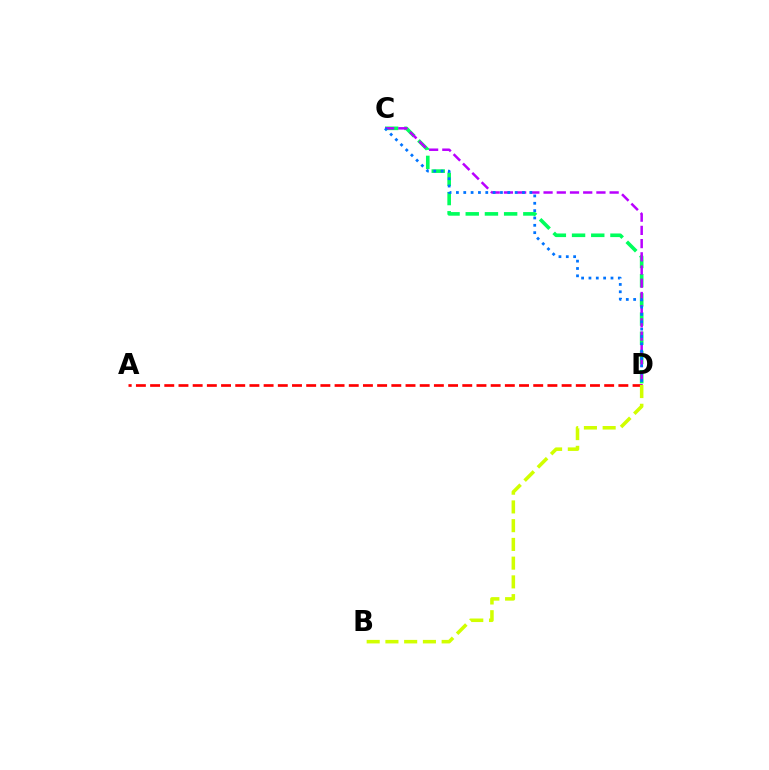{('C', 'D'): [{'color': '#00ff5c', 'line_style': 'dashed', 'thickness': 2.61}, {'color': '#b900ff', 'line_style': 'dashed', 'thickness': 1.8}, {'color': '#0074ff', 'line_style': 'dotted', 'thickness': 1.99}], ('A', 'D'): [{'color': '#ff0000', 'line_style': 'dashed', 'thickness': 1.93}], ('B', 'D'): [{'color': '#d1ff00', 'line_style': 'dashed', 'thickness': 2.55}]}